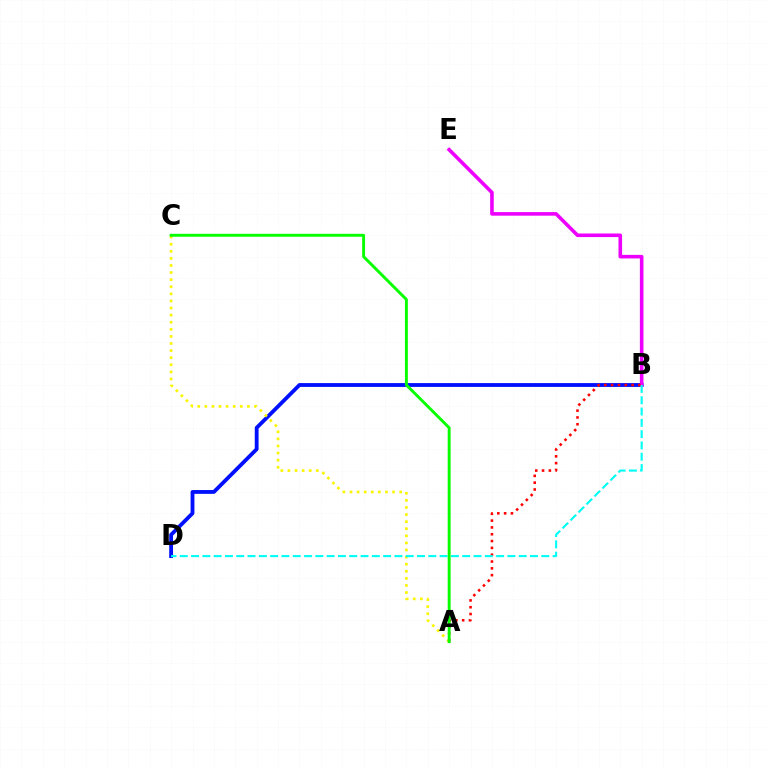{('B', 'D'): [{'color': '#0010ff', 'line_style': 'solid', 'thickness': 2.75}, {'color': '#00fff6', 'line_style': 'dashed', 'thickness': 1.53}], ('A', 'C'): [{'color': '#fcf500', 'line_style': 'dotted', 'thickness': 1.93}, {'color': '#08ff00', 'line_style': 'solid', 'thickness': 2.1}], ('B', 'E'): [{'color': '#ee00ff', 'line_style': 'solid', 'thickness': 2.58}], ('A', 'B'): [{'color': '#ff0000', 'line_style': 'dotted', 'thickness': 1.85}]}